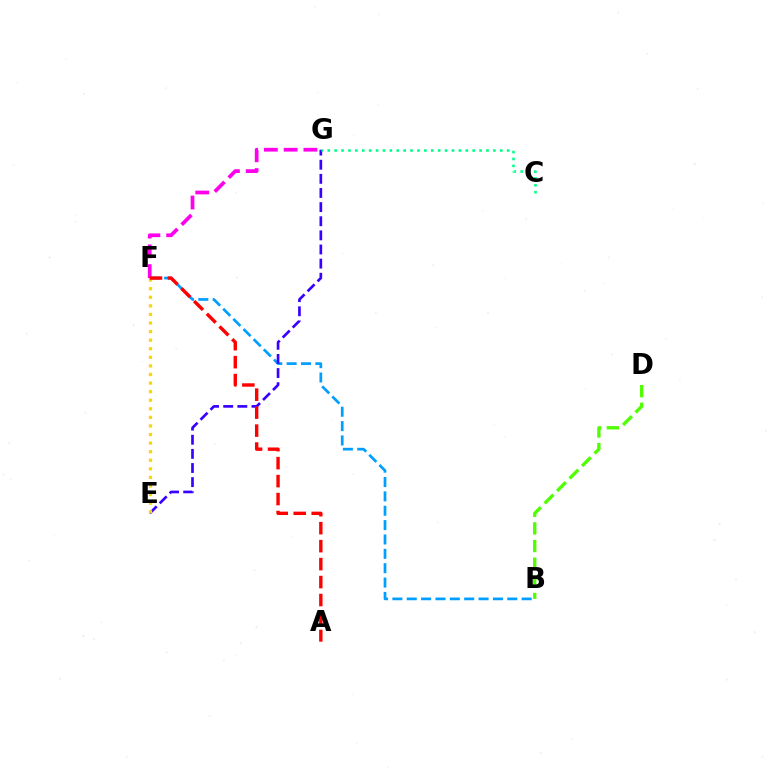{('B', 'F'): [{'color': '#009eff', 'line_style': 'dashed', 'thickness': 1.95}], ('E', 'G'): [{'color': '#3700ff', 'line_style': 'dashed', 'thickness': 1.92}], ('E', 'F'): [{'color': '#ffd500', 'line_style': 'dotted', 'thickness': 2.33}], ('C', 'G'): [{'color': '#00ff86', 'line_style': 'dotted', 'thickness': 1.88}], ('F', 'G'): [{'color': '#ff00ed', 'line_style': 'dashed', 'thickness': 2.69}], ('B', 'D'): [{'color': '#4fff00', 'line_style': 'dashed', 'thickness': 2.4}], ('A', 'F'): [{'color': '#ff0000', 'line_style': 'dashed', 'thickness': 2.44}]}